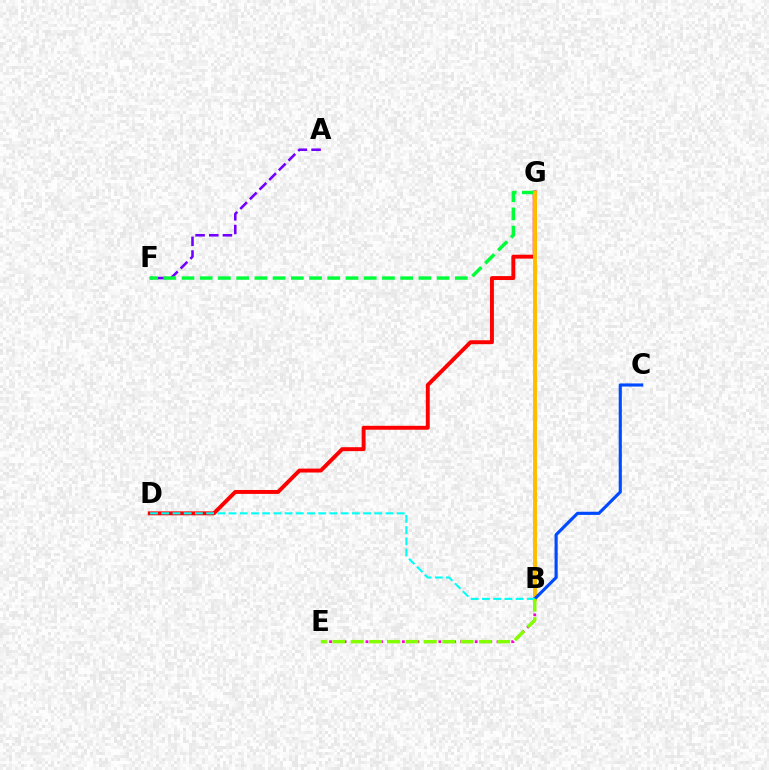{('A', 'F'): [{'color': '#7200ff', 'line_style': 'dashed', 'thickness': 1.86}], ('B', 'E'): [{'color': '#ff00cf', 'line_style': 'dotted', 'thickness': 1.98}, {'color': '#84ff00', 'line_style': 'dashed', 'thickness': 2.49}], ('D', 'G'): [{'color': '#ff0000', 'line_style': 'solid', 'thickness': 2.83}], ('F', 'G'): [{'color': '#00ff39', 'line_style': 'dashed', 'thickness': 2.48}], ('B', 'G'): [{'color': '#ffbd00', 'line_style': 'solid', 'thickness': 2.81}], ('B', 'C'): [{'color': '#004bff', 'line_style': 'solid', 'thickness': 2.26}], ('B', 'D'): [{'color': '#00fff6', 'line_style': 'dashed', 'thickness': 1.52}]}